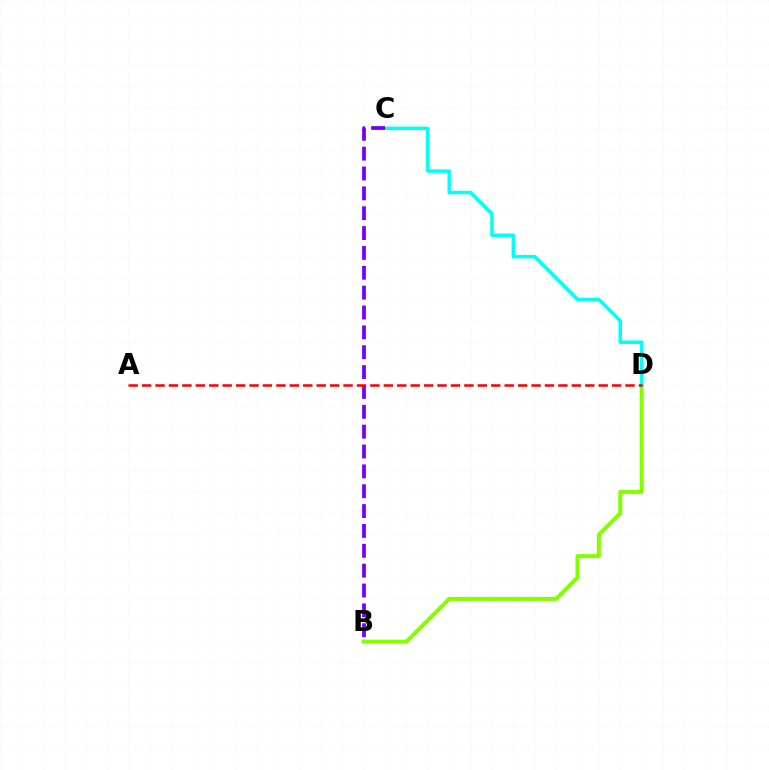{('B', 'D'): [{'color': '#84ff00', 'line_style': 'solid', 'thickness': 2.9}], ('C', 'D'): [{'color': '#00fff6', 'line_style': 'solid', 'thickness': 2.51}], ('B', 'C'): [{'color': '#7200ff', 'line_style': 'dashed', 'thickness': 2.7}], ('A', 'D'): [{'color': '#ff0000', 'line_style': 'dashed', 'thickness': 1.82}]}